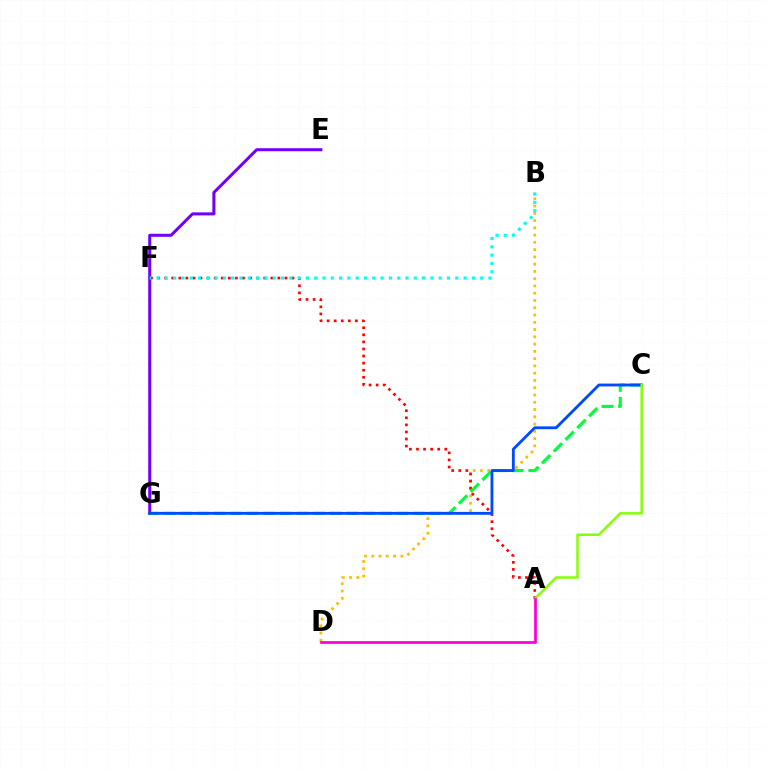{('B', 'D'): [{'color': '#ffbd00', 'line_style': 'dotted', 'thickness': 1.97}], ('A', 'F'): [{'color': '#ff0000', 'line_style': 'dotted', 'thickness': 1.92}], ('E', 'G'): [{'color': '#7200ff', 'line_style': 'solid', 'thickness': 2.18}], ('C', 'G'): [{'color': '#00ff39', 'line_style': 'dashed', 'thickness': 2.26}, {'color': '#004bff', 'line_style': 'solid', 'thickness': 2.05}], ('A', 'C'): [{'color': '#84ff00', 'line_style': 'solid', 'thickness': 1.77}], ('B', 'F'): [{'color': '#00fff6', 'line_style': 'dotted', 'thickness': 2.26}], ('A', 'D'): [{'color': '#ff00cf', 'line_style': 'solid', 'thickness': 1.97}]}